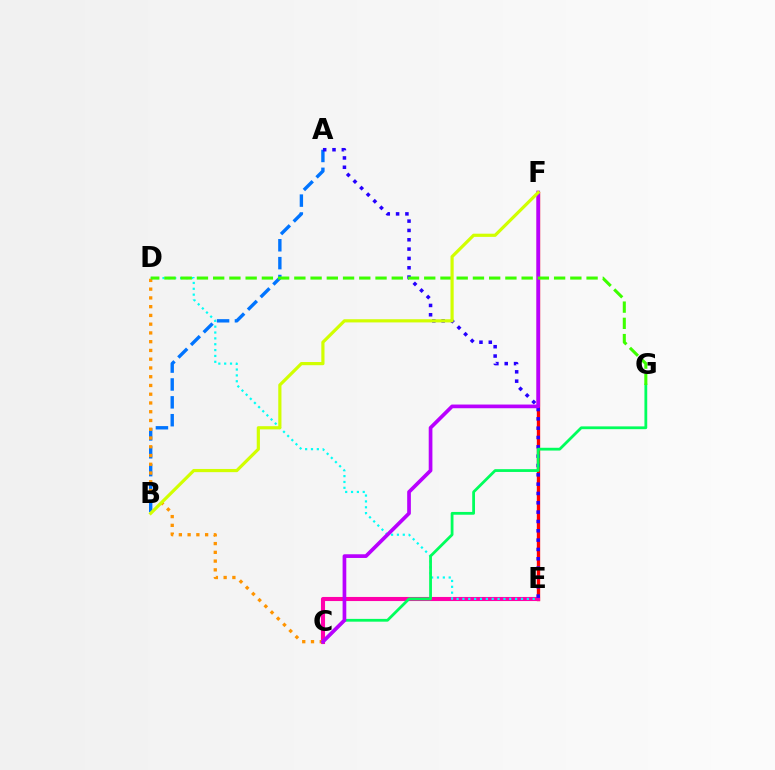{('E', 'F'): [{'color': '#ff0000', 'line_style': 'solid', 'thickness': 2.41}], ('C', 'E'): [{'color': '#ff00ac', 'line_style': 'solid', 'thickness': 2.94}], ('D', 'E'): [{'color': '#00fff6', 'line_style': 'dotted', 'thickness': 1.59}], ('A', 'B'): [{'color': '#0074ff', 'line_style': 'dashed', 'thickness': 2.43}], ('A', 'E'): [{'color': '#2500ff', 'line_style': 'dotted', 'thickness': 2.53}], ('C', 'G'): [{'color': '#00ff5c', 'line_style': 'solid', 'thickness': 2.01}], ('C', 'D'): [{'color': '#ff9400', 'line_style': 'dotted', 'thickness': 2.38}], ('C', 'F'): [{'color': '#b900ff', 'line_style': 'solid', 'thickness': 2.66}], ('D', 'G'): [{'color': '#3dff00', 'line_style': 'dashed', 'thickness': 2.21}], ('B', 'F'): [{'color': '#d1ff00', 'line_style': 'solid', 'thickness': 2.29}]}